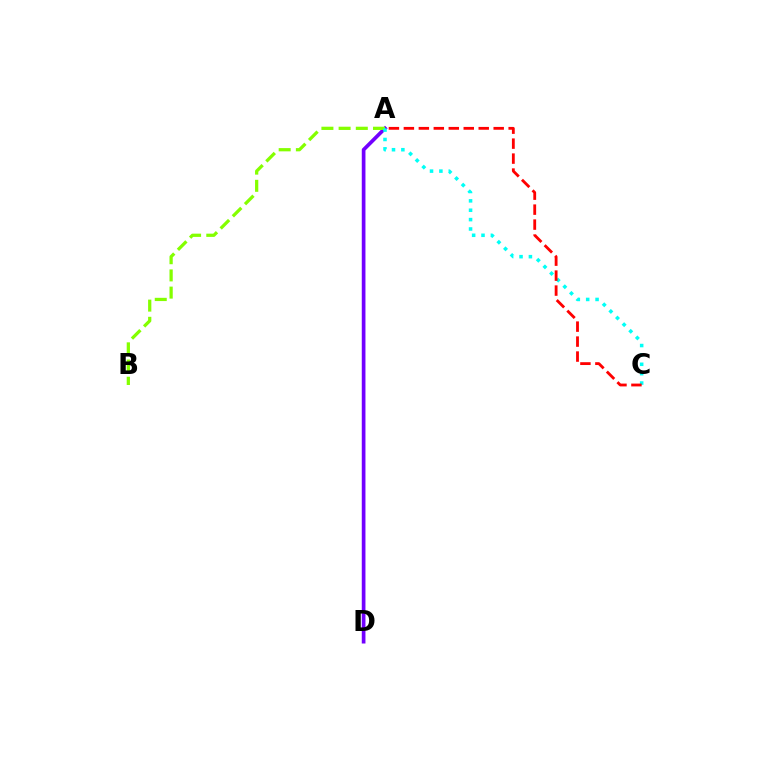{('A', 'D'): [{'color': '#7200ff', 'line_style': 'solid', 'thickness': 2.65}], ('A', 'B'): [{'color': '#84ff00', 'line_style': 'dashed', 'thickness': 2.34}], ('A', 'C'): [{'color': '#00fff6', 'line_style': 'dotted', 'thickness': 2.55}, {'color': '#ff0000', 'line_style': 'dashed', 'thickness': 2.03}]}